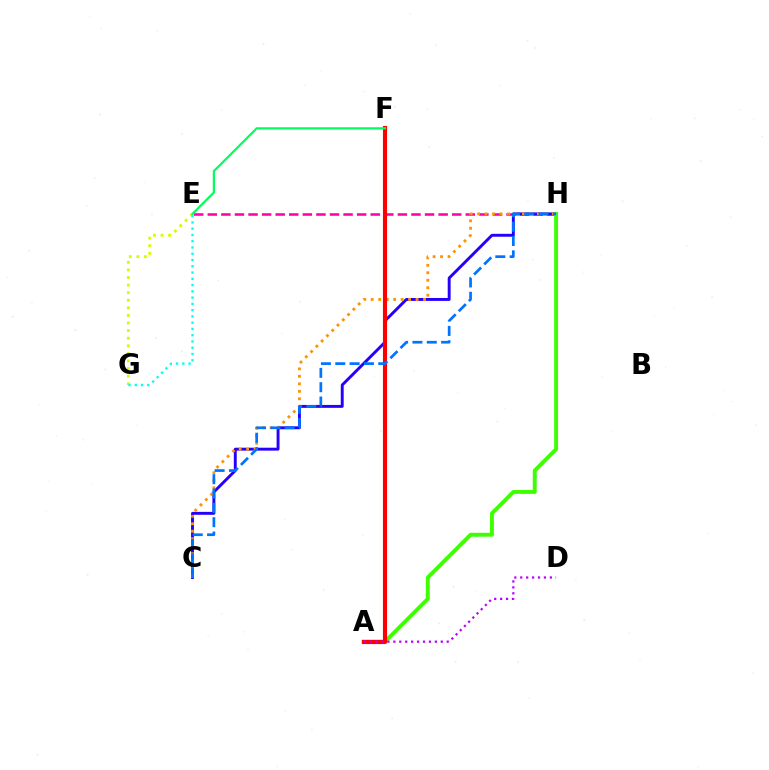{('E', 'H'): [{'color': '#ff00ac', 'line_style': 'dashed', 'thickness': 1.84}], ('C', 'H'): [{'color': '#2500ff', 'line_style': 'solid', 'thickness': 2.1}, {'color': '#ff9400', 'line_style': 'dotted', 'thickness': 2.03}, {'color': '#0074ff', 'line_style': 'dashed', 'thickness': 1.95}], ('A', 'H'): [{'color': '#3dff00', 'line_style': 'solid', 'thickness': 2.81}], ('E', 'G'): [{'color': '#d1ff00', 'line_style': 'dotted', 'thickness': 2.06}, {'color': '#00fff6', 'line_style': 'dotted', 'thickness': 1.7}], ('A', 'F'): [{'color': '#ff0000', 'line_style': 'solid', 'thickness': 2.96}], ('E', 'F'): [{'color': '#00ff5c', 'line_style': 'solid', 'thickness': 1.59}], ('A', 'D'): [{'color': '#b900ff', 'line_style': 'dotted', 'thickness': 1.61}]}